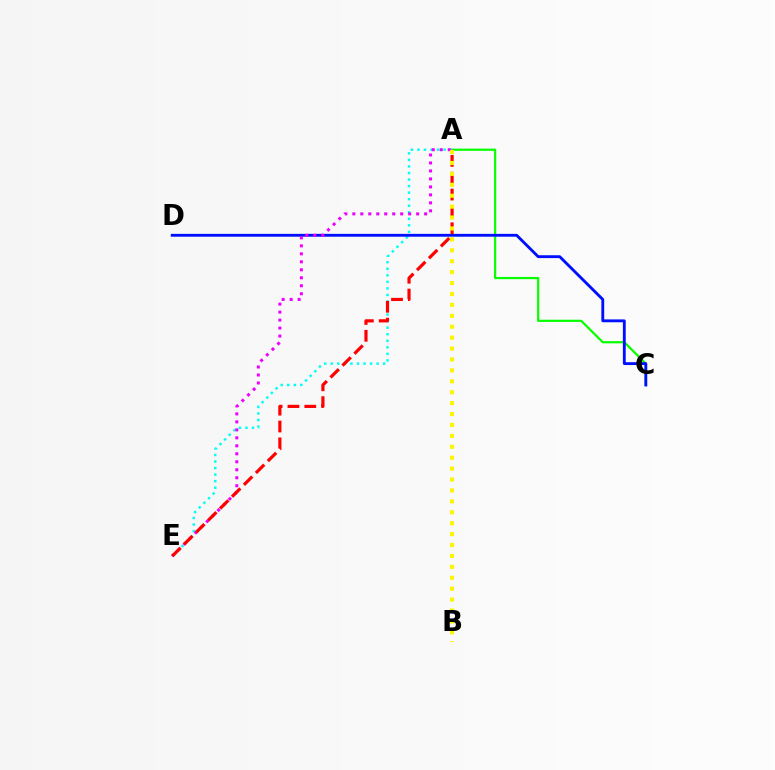{('A', 'C'): [{'color': '#08ff00', 'line_style': 'solid', 'thickness': 1.6}], ('A', 'E'): [{'color': '#00fff6', 'line_style': 'dotted', 'thickness': 1.78}, {'color': '#ee00ff', 'line_style': 'dotted', 'thickness': 2.17}, {'color': '#ff0000', 'line_style': 'dashed', 'thickness': 2.29}], ('C', 'D'): [{'color': '#0010ff', 'line_style': 'solid', 'thickness': 2.06}], ('A', 'B'): [{'color': '#fcf500', 'line_style': 'dotted', 'thickness': 2.97}]}